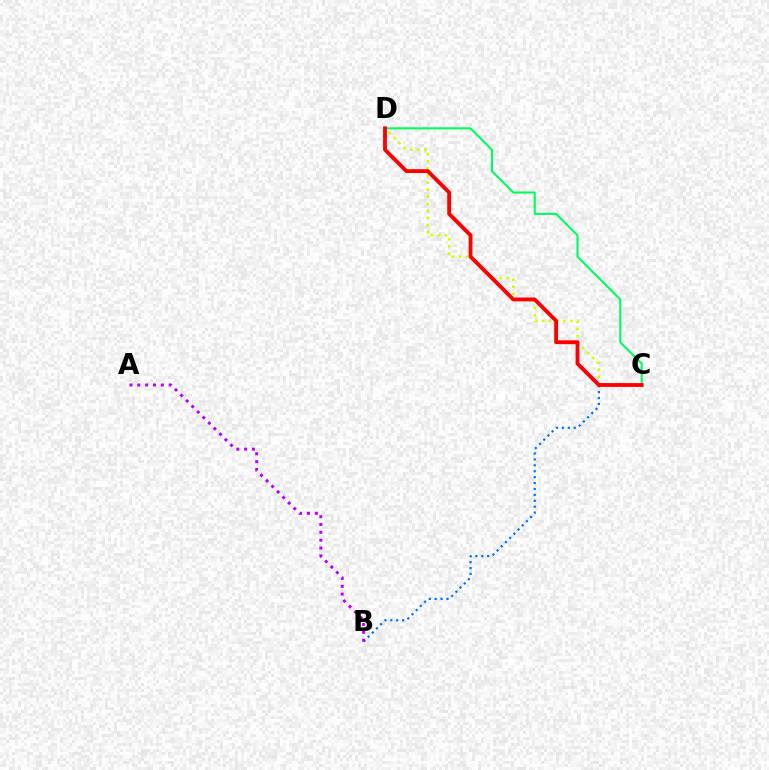{('C', 'D'): [{'color': '#d1ff00', 'line_style': 'dotted', 'thickness': 1.93}, {'color': '#00ff5c', 'line_style': 'solid', 'thickness': 1.51}, {'color': '#ff0000', 'line_style': 'solid', 'thickness': 2.77}], ('B', 'C'): [{'color': '#0074ff', 'line_style': 'dotted', 'thickness': 1.61}], ('A', 'B'): [{'color': '#b900ff', 'line_style': 'dotted', 'thickness': 2.13}]}